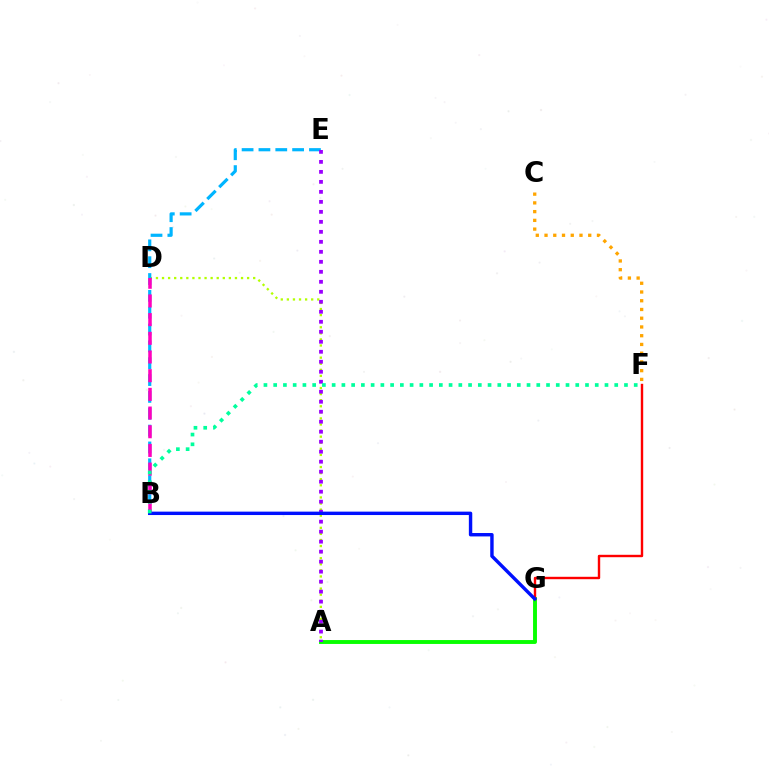{('A', 'G'): [{'color': '#08ff00', 'line_style': 'solid', 'thickness': 2.81}], ('A', 'D'): [{'color': '#b3ff00', 'line_style': 'dotted', 'thickness': 1.65}], ('B', 'E'): [{'color': '#00b5ff', 'line_style': 'dashed', 'thickness': 2.29}], ('B', 'D'): [{'color': '#ff00bd', 'line_style': 'dashed', 'thickness': 2.54}], ('F', 'G'): [{'color': '#ff0000', 'line_style': 'solid', 'thickness': 1.73}], ('A', 'E'): [{'color': '#9b00ff', 'line_style': 'dotted', 'thickness': 2.72}], ('B', 'G'): [{'color': '#0010ff', 'line_style': 'solid', 'thickness': 2.45}], ('C', 'F'): [{'color': '#ffa500', 'line_style': 'dotted', 'thickness': 2.37}], ('B', 'F'): [{'color': '#00ff9d', 'line_style': 'dotted', 'thickness': 2.65}]}